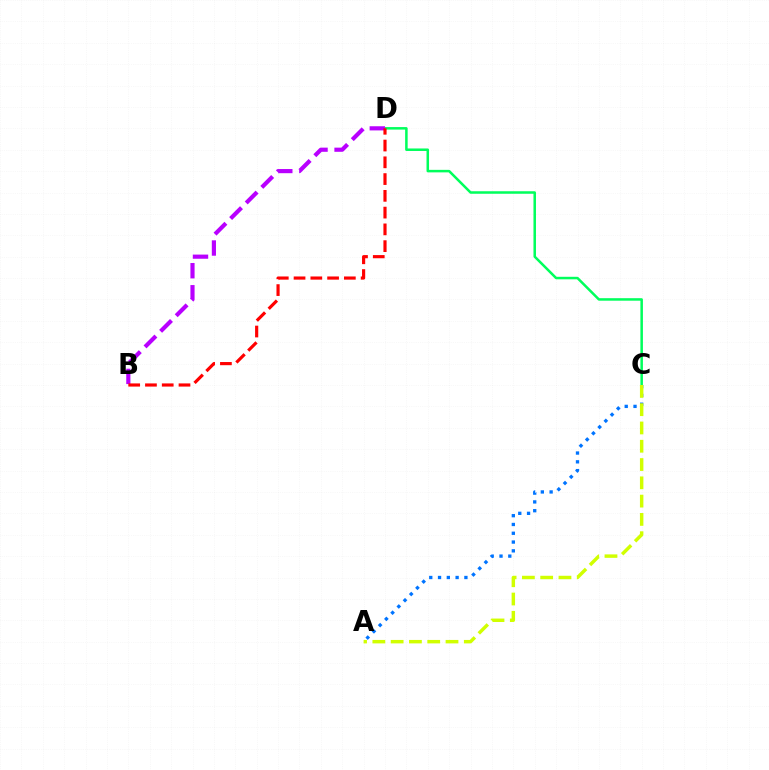{('A', 'C'): [{'color': '#0074ff', 'line_style': 'dotted', 'thickness': 2.39}, {'color': '#d1ff00', 'line_style': 'dashed', 'thickness': 2.48}], ('C', 'D'): [{'color': '#00ff5c', 'line_style': 'solid', 'thickness': 1.81}], ('B', 'D'): [{'color': '#b900ff', 'line_style': 'dashed', 'thickness': 2.99}, {'color': '#ff0000', 'line_style': 'dashed', 'thickness': 2.28}]}